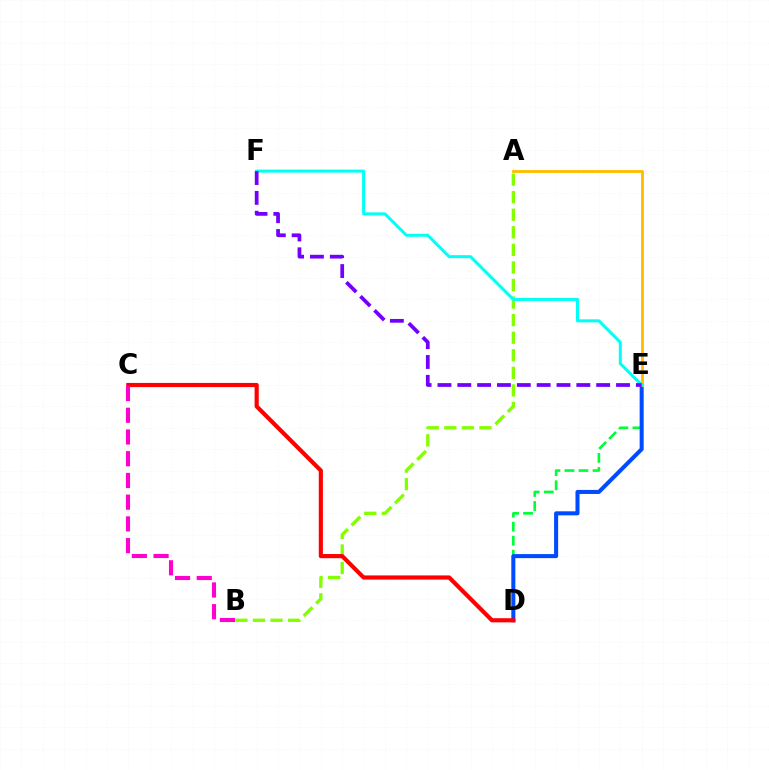{('A', 'B'): [{'color': '#84ff00', 'line_style': 'dashed', 'thickness': 2.39}], ('D', 'E'): [{'color': '#00ff39', 'line_style': 'dashed', 'thickness': 1.91}, {'color': '#004bff', 'line_style': 'solid', 'thickness': 2.91}], ('C', 'D'): [{'color': '#ff0000', 'line_style': 'solid', 'thickness': 2.99}], ('B', 'C'): [{'color': '#ff00cf', 'line_style': 'dashed', 'thickness': 2.95}], ('A', 'E'): [{'color': '#ffbd00', 'line_style': 'solid', 'thickness': 2.05}], ('E', 'F'): [{'color': '#00fff6', 'line_style': 'solid', 'thickness': 2.17}, {'color': '#7200ff', 'line_style': 'dashed', 'thickness': 2.7}]}